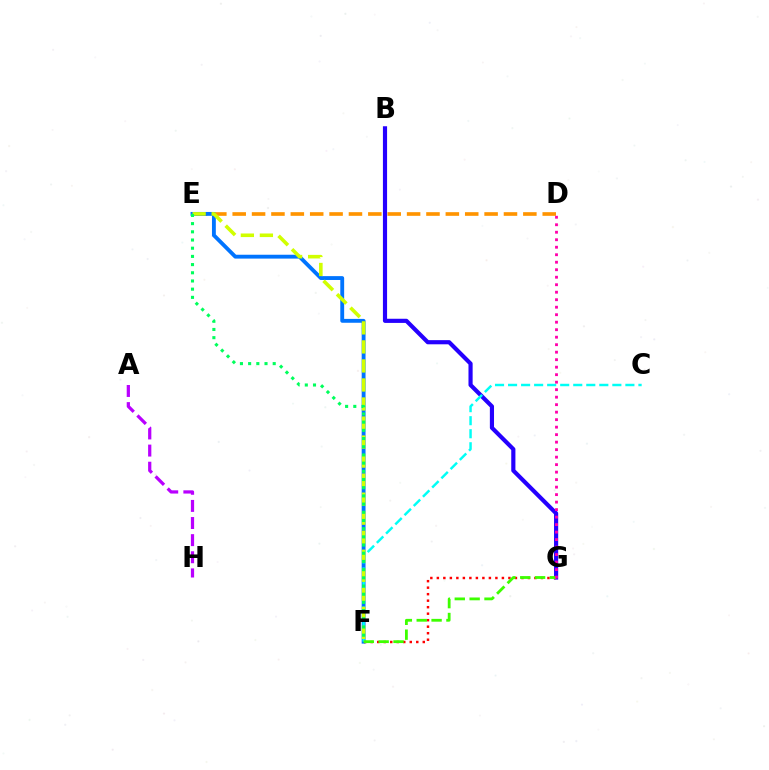{('B', 'G'): [{'color': '#2500ff', 'line_style': 'solid', 'thickness': 2.99}], ('D', 'E'): [{'color': '#ff9400', 'line_style': 'dashed', 'thickness': 2.63}], ('A', 'H'): [{'color': '#b900ff', 'line_style': 'dashed', 'thickness': 2.33}], ('E', 'F'): [{'color': '#0074ff', 'line_style': 'solid', 'thickness': 2.78}, {'color': '#d1ff00', 'line_style': 'dashed', 'thickness': 2.59}, {'color': '#00ff5c', 'line_style': 'dotted', 'thickness': 2.23}], ('F', 'G'): [{'color': '#ff0000', 'line_style': 'dotted', 'thickness': 1.77}, {'color': '#3dff00', 'line_style': 'dashed', 'thickness': 2.02}], ('C', 'F'): [{'color': '#00fff6', 'line_style': 'dashed', 'thickness': 1.77}], ('D', 'G'): [{'color': '#ff00ac', 'line_style': 'dotted', 'thickness': 2.04}]}